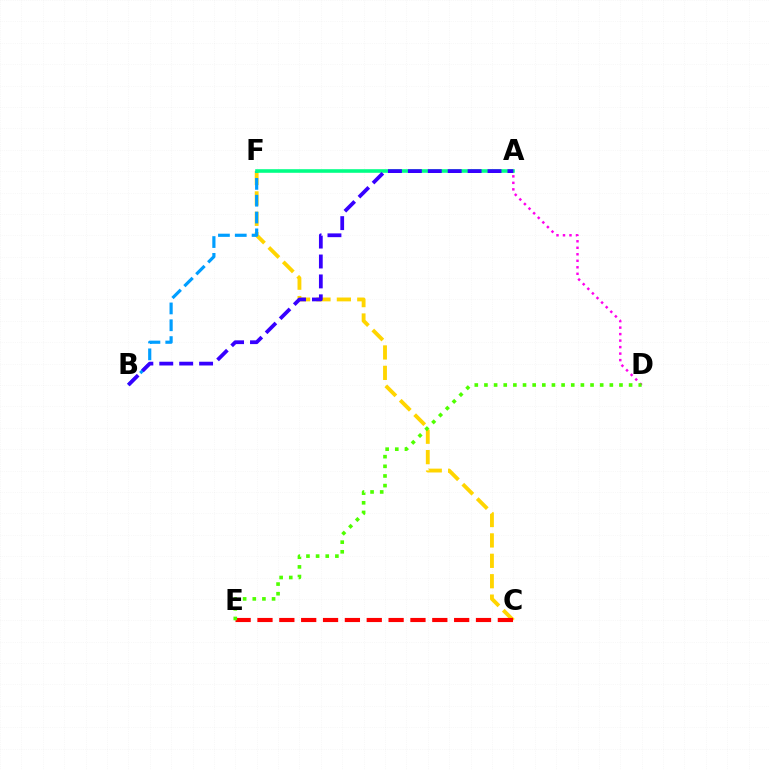{('C', 'F'): [{'color': '#ffd500', 'line_style': 'dashed', 'thickness': 2.77}], ('B', 'F'): [{'color': '#009eff', 'line_style': 'dashed', 'thickness': 2.29}], ('A', 'D'): [{'color': '#ff00ed', 'line_style': 'dotted', 'thickness': 1.77}], ('C', 'E'): [{'color': '#ff0000', 'line_style': 'dashed', 'thickness': 2.97}], ('D', 'E'): [{'color': '#4fff00', 'line_style': 'dotted', 'thickness': 2.62}], ('A', 'F'): [{'color': '#00ff86', 'line_style': 'solid', 'thickness': 2.58}], ('A', 'B'): [{'color': '#3700ff', 'line_style': 'dashed', 'thickness': 2.71}]}